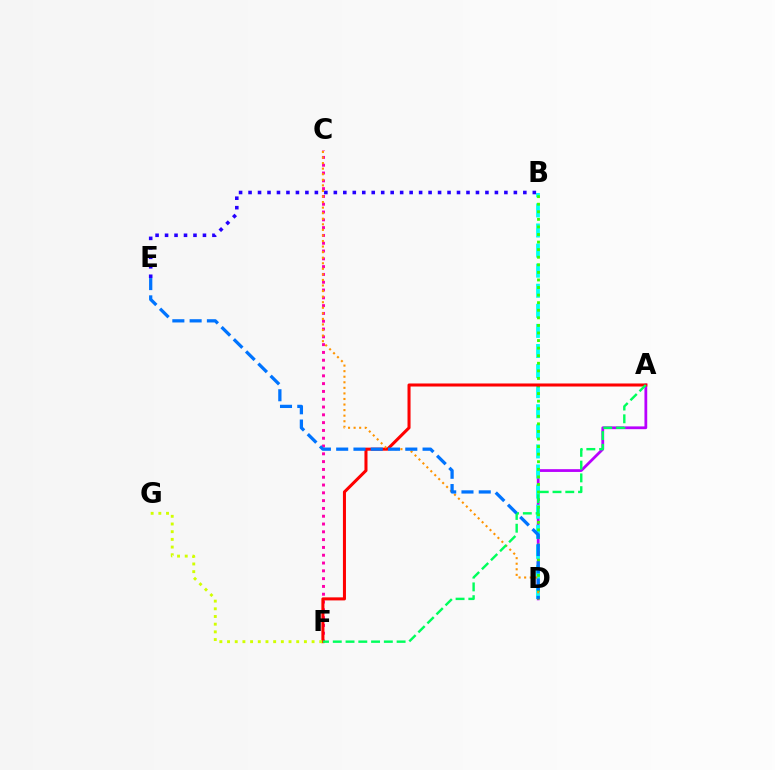{('A', 'D'): [{'color': '#b900ff', 'line_style': 'solid', 'thickness': 1.99}], ('C', 'F'): [{'color': '#ff00ac', 'line_style': 'dotted', 'thickness': 2.12}], ('B', 'D'): [{'color': '#00fff6', 'line_style': 'dashed', 'thickness': 2.73}, {'color': '#3dff00', 'line_style': 'dotted', 'thickness': 2.06}], ('B', 'E'): [{'color': '#2500ff', 'line_style': 'dotted', 'thickness': 2.57}], ('A', 'F'): [{'color': '#ff0000', 'line_style': 'solid', 'thickness': 2.19}, {'color': '#00ff5c', 'line_style': 'dashed', 'thickness': 1.73}], ('C', 'D'): [{'color': '#ff9400', 'line_style': 'dotted', 'thickness': 1.51}], ('F', 'G'): [{'color': '#d1ff00', 'line_style': 'dotted', 'thickness': 2.09}], ('D', 'E'): [{'color': '#0074ff', 'line_style': 'dashed', 'thickness': 2.35}]}